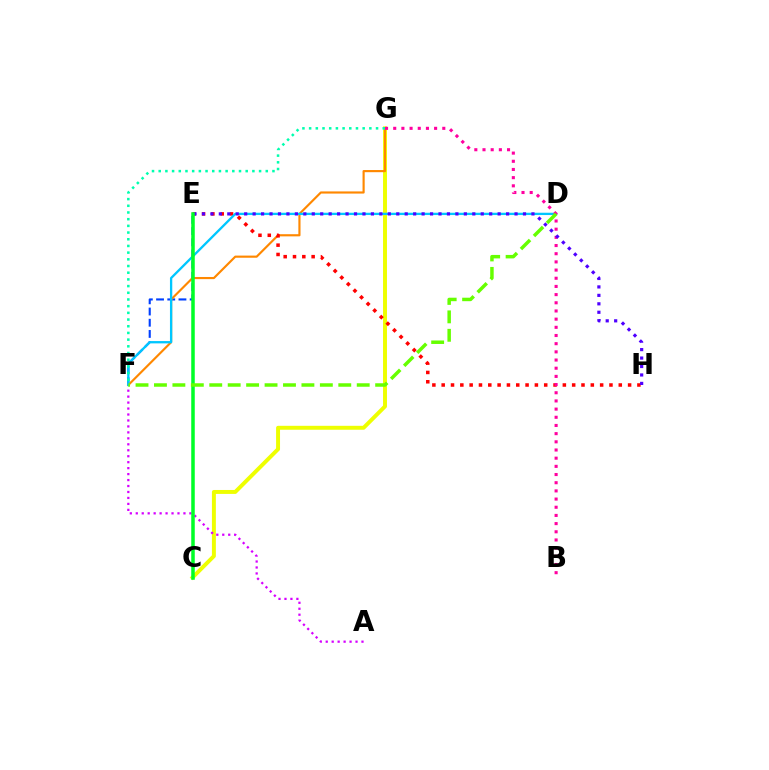{('E', 'F'): [{'color': '#003fff', 'line_style': 'dashed', 'thickness': 1.52}], ('C', 'G'): [{'color': '#eeff00', 'line_style': 'solid', 'thickness': 2.84}], ('A', 'F'): [{'color': '#d600ff', 'line_style': 'dotted', 'thickness': 1.62}], ('F', 'G'): [{'color': '#ff8800', 'line_style': 'solid', 'thickness': 1.55}, {'color': '#00ffaf', 'line_style': 'dotted', 'thickness': 1.82}], ('E', 'H'): [{'color': '#ff0000', 'line_style': 'dotted', 'thickness': 2.53}, {'color': '#4f00ff', 'line_style': 'dotted', 'thickness': 2.3}], ('D', 'F'): [{'color': '#00c7ff', 'line_style': 'solid', 'thickness': 1.66}, {'color': '#66ff00', 'line_style': 'dashed', 'thickness': 2.5}], ('B', 'G'): [{'color': '#ff00a0', 'line_style': 'dotted', 'thickness': 2.22}], ('C', 'E'): [{'color': '#00ff27', 'line_style': 'solid', 'thickness': 2.53}]}